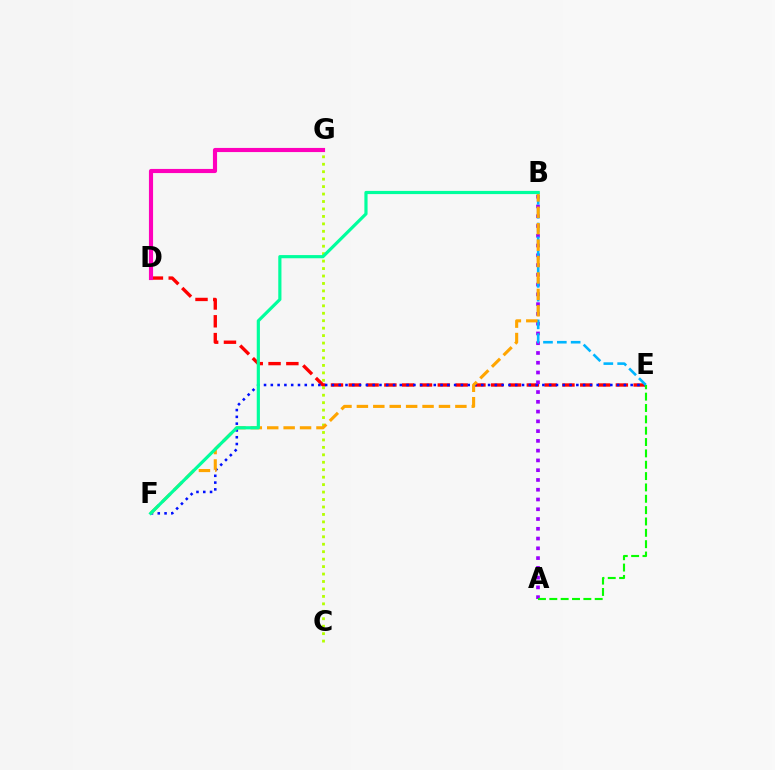{('D', 'E'): [{'color': '#ff0000', 'line_style': 'dashed', 'thickness': 2.42}], ('E', 'F'): [{'color': '#0010ff', 'line_style': 'dotted', 'thickness': 1.84}], ('C', 'G'): [{'color': '#b3ff00', 'line_style': 'dotted', 'thickness': 2.02}], ('A', 'B'): [{'color': '#9b00ff', 'line_style': 'dotted', 'thickness': 2.65}], ('B', 'E'): [{'color': '#00b5ff', 'line_style': 'dashed', 'thickness': 1.88}], ('D', 'G'): [{'color': '#ff00bd', 'line_style': 'solid', 'thickness': 2.98}], ('B', 'F'): [{'color': '#ffa500', 'line_style': 'dashed', 'thickness': 2.23}, {'color': '#00ff9d', 'line_style': 'solid', 'thickness': 2.29}], ('A', 'E'): [{'color': '#08ff00', 'line_style': 'dashed', 'thickness': 1.54}]}